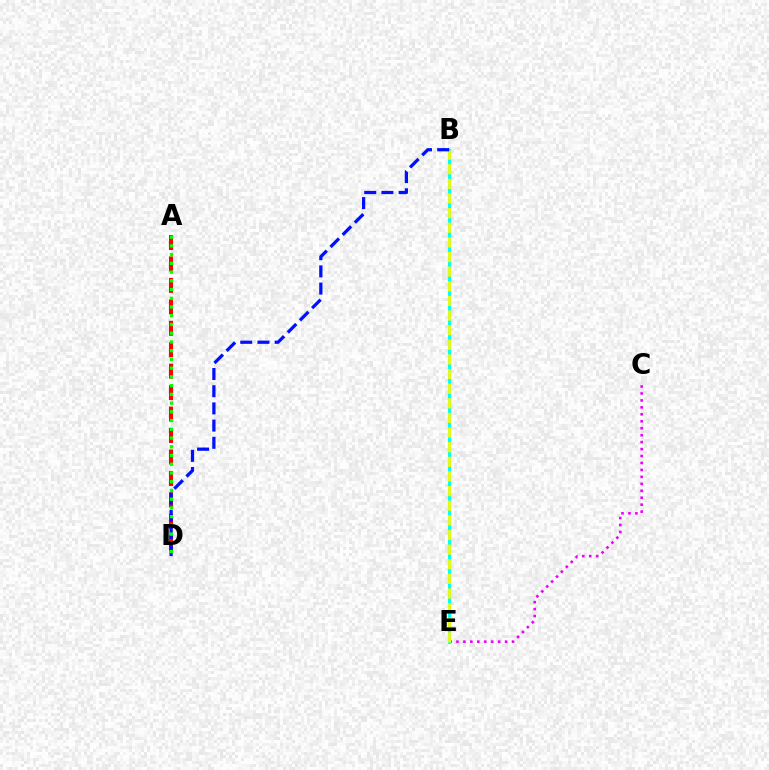{('C', 'E'): [{'color': '#ee00ff', 'line_style': 'dotted', 'thickness': 1.89}], ('B', 'E'): [{'color': '#00fff6', 'line_style': 'solid', 'thickness': 2.23}, {'color': '#fcf500', 'line_style': 'dashed', 'thickness': 1.99}], ('A', 'D'): [{'color': '#ff0000', 'line_style': 'dashed', 'thickness': 2.91}, {'color': '#08ff00', 'line_style': 'dotted', 'thickness': 2.37}], ('B', 'D'): [{'color': '#0010ff', 'line_style': 'dashed', 'thickness': 2.34}]}